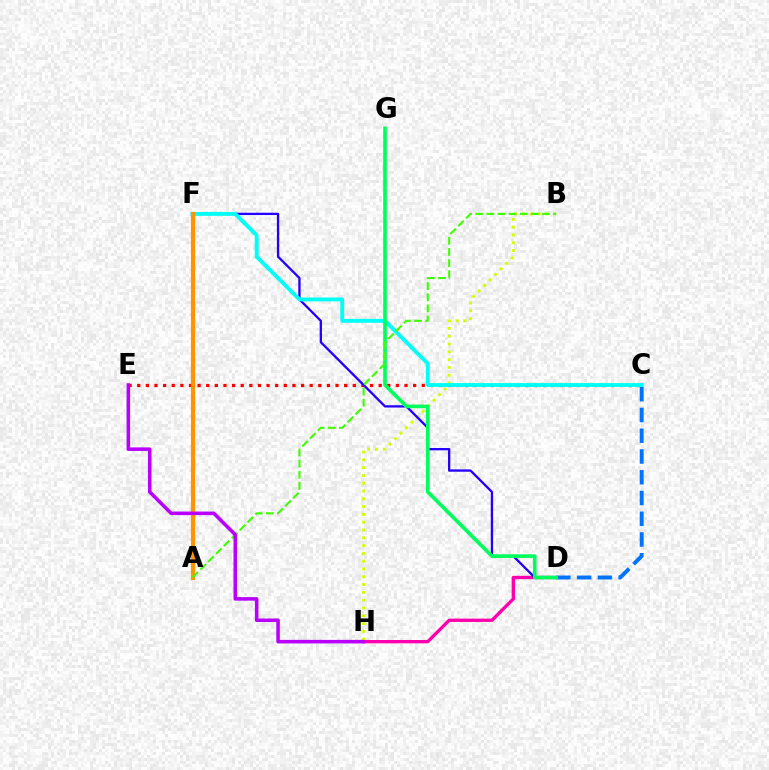{('C', 'D'): [{'color': '#0074ff', 'line_style': 'dashed', 'thickness': 2.82}], ('C', 'E'): [{'color': '#ff0000', 'line_style': 'dotted', 'thickness': 2.34}], ('B', 'H'): [{'color': '#d1ff00', 'line_style': 'dotted', 'thickness': 2.12}], ('D', 'H'): [{'color': '#ff00ac', 'line_style': 'solid', 'thickness': 2.39}], ('D', 'F'): [{'color': '#2500ff', 'line_style': 'solid', 'thickness': 1.66}], ('C', 'F'): [{'color': '#00fff6', 'line_style': 'solid', 'thickness': 2.8}], ('D', 'G'): [{'color': '#00ff5c', 'line_style': 'solid', 'thickness': 2.62}], ('A', 'F'): [{'color': '#ff9400', 'line_style': 'solid', 'thickness': 2.97}], ('A', 'B'): [{'color': '#3dff00', 'line_style': 'dashed', 'thickness': 1.51}], ('E', 'H'): [{'color': '#b900ff', 'line_style': 'solid', 'thickness': 2.56}]}